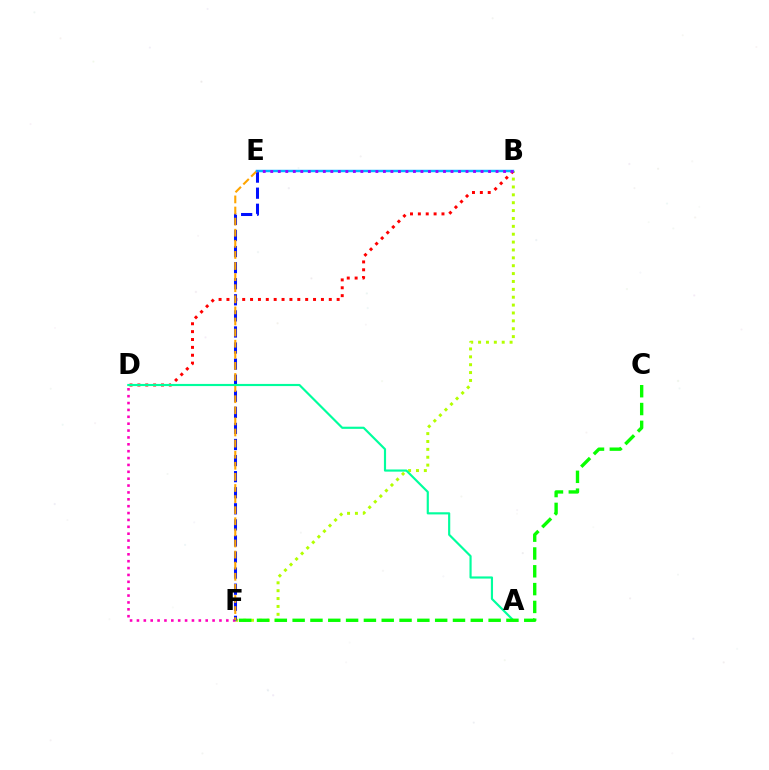{('B', 'F'): [{'color': '#b3ff00', 'line_style': 'dotted', 'thickness': 2.14}], ('D', 'F'): [{'color': '#ff00bd', 'line_style': 'dotted', 'thickness': 1.87}], ('B', 'D'): [{'color': '#ff0000', 'line_style': 'dotted', 'thickness': 2.14}], ('E', 'F'): [{'color': '#0010ff', 'line_style': 'dashed', 'thickness': 2.18}, {'color': '#ffa500', 'line_style': 'dashed', 'thickness': 1.51}], ('A', 'D'): [{'color': '#00ff9d', 'line_style': 'solid', 'thickness': 1.55}], ('B', 'E'): [{'color': '#00b5ff', 'line_style': 'solid', 'thickness': 1.76}, {'color': '#9b00ff', 'line_style': 'dotted', 'thickness': 2.04}], ('C', 'F'): [{'color': '#08ff00', 'line_style': 'dashed', 'thickness': 2.42}]}